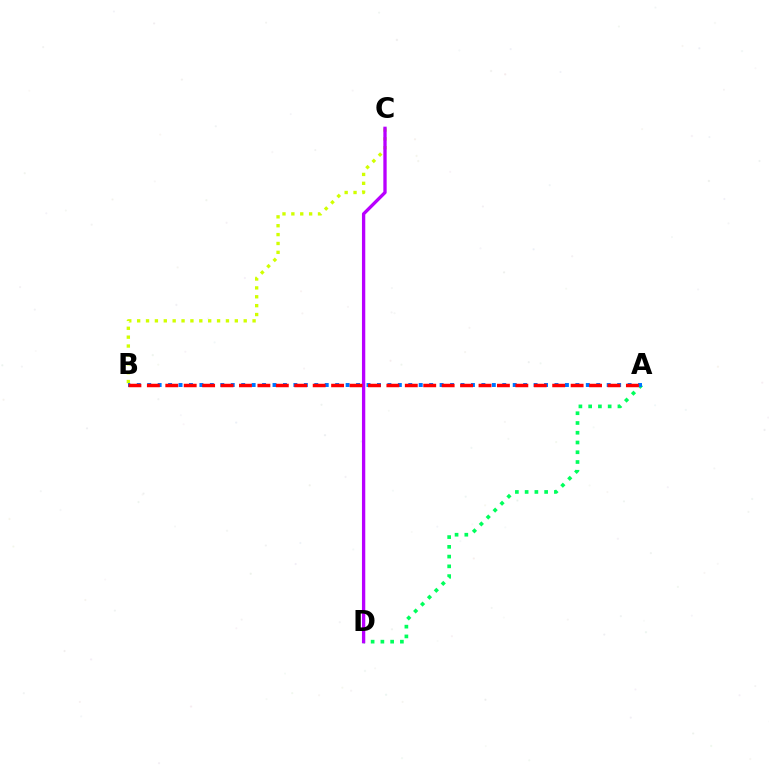{('B', 'C'): [{'color': '#d1ff00', 'line_style': 'dotted', 'thickness': 2.41}], ('A', 'D'): [{'color': '#00ff5c', 'line_style': 'dotted', 'thickness': 2.65}], ('C', 'D'): [{'color': '#b900ff', 'line_style': 'solid', 'thickness': 2.39}], ('A', 'B'): [{'color': '#0074ff', 'line_style': 'dotted', 'thickness': 2.84}, {'color': '#ff0000', 'line_style': 'dashed', 'thickness': 2.5}]}